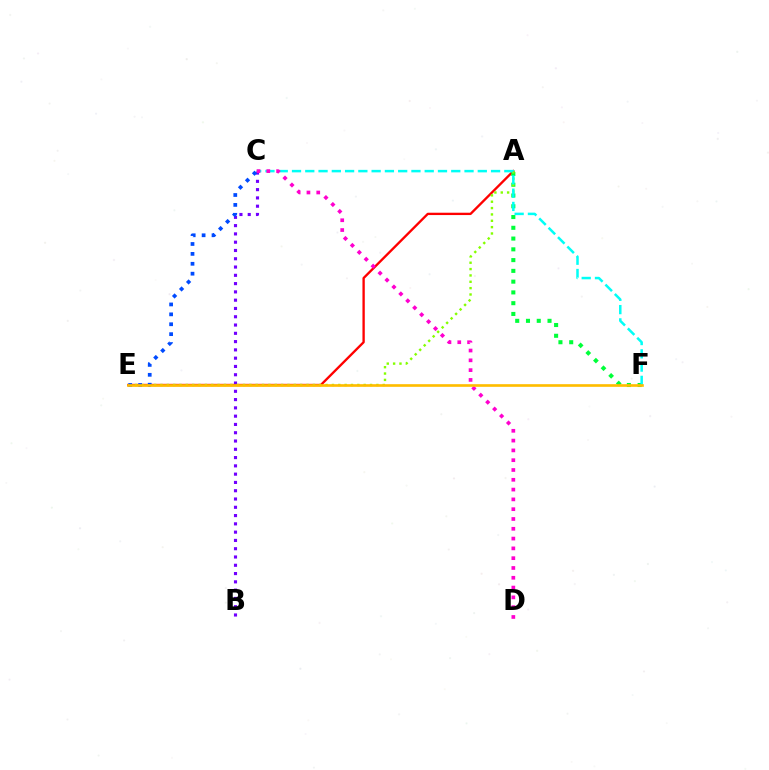{('A', 'E'): [{'color': '#ff0000', 'line_style': 'solid', 'thickness': 1.68}, {'color': '#84ff00', 'line_style': 'dotted', 'thickness': 1.73}], ('A', 'F'): [{'color': '#00ff39', 'line_style': 'dotted', 'thickness': 2.93}], ('B', 'C'): [{'color': '#7200ff', 'line_style': 'dotted', 'thickness': 2.25}], ('C', 'F'): [{'color': '#00fff6', 'line_style': 'dashed', 'thickness': 1.8}], ('C', 'E'): [{'color': '#004bff', 'line_style': 'dotted', 'thickness': 2.69}], ('C', 'D'): [{'color': '#ff00cf', 'line_style': 'dotted', 'thickness': 2.66}], ('E', 'F'): [{'color': '#ffbd00', 'line_style': 'solid', 'thickness': 1.91}]}